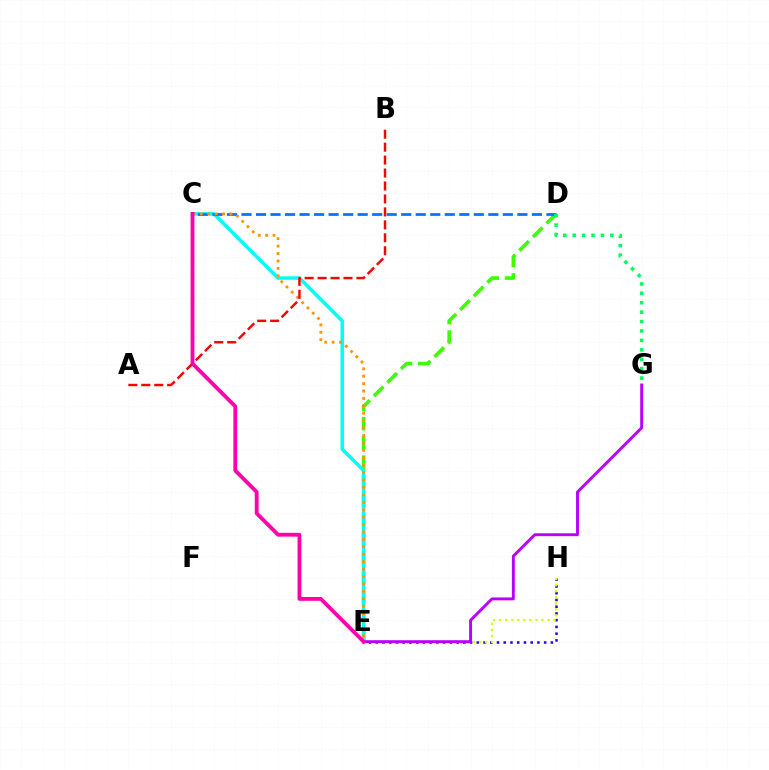{('E', 'H'): [{'color': '#2500ff', 'line_style': 'dotted', 'thickness': 1.83}, {'color': '#d1ff00', 'line_style': 'dotted', 'thickness': 1.64}], ('D', 'E'): [{'color': '#3dff00', 'line_style': 'dashed', 'thickness': 2.61}], ('C', 'E'): [{'color': '#00fff6', 'line_style': 'solid', 'thickness': 2.54}, {'color': '#ff9400', 'line_style': 'dotted', 'thickness': 2.02}, {'color': '#ff00ac', 'line_style': 'solid', 'thickness': 2.75}], ('C', 'D'): [{'color': '#0074ff', 'line_style': 'dashed', 'thickness': 1.97}], ('E', 'G'): [{'color': '#b900ff', 'line_style': 'solid', 'thickness': 2.09}], ('D', 'G'): [{'color': '#00ff5c', 'line_style': 'dotted', 'thickness': 2.56}], ('A', 'B'): [{'color': '#ff0000', 'line_style': 'dashed', 'thickness': 1.76}]}